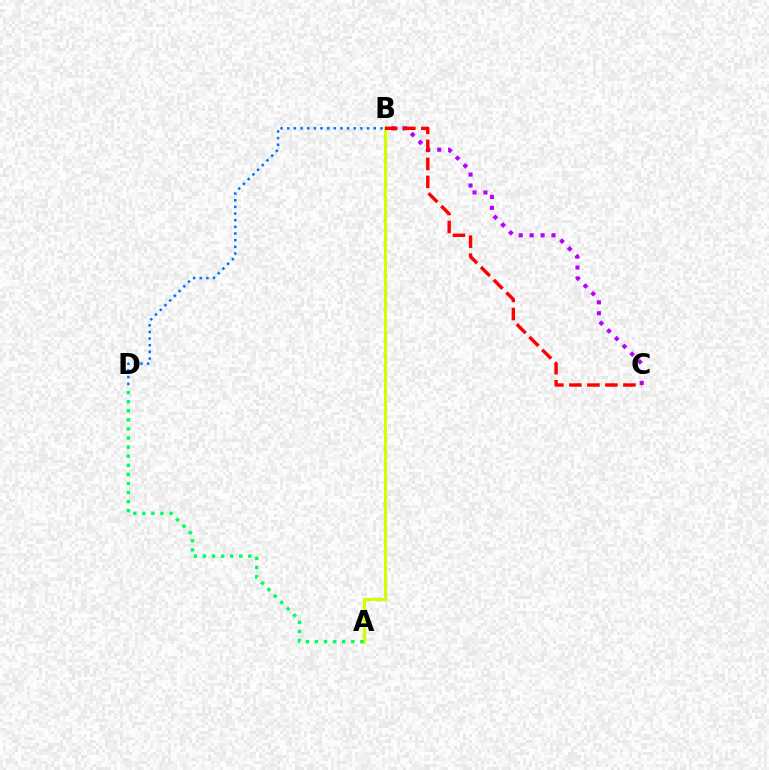{('B', 'D'): [{'color': '#0074ff', 'line_style': 'dotted', 'thickness': 1.81}], ('A', 'B'): [{'color': '#d1ff00', 'line_style': 'solid', 'thickness': 2.27}], ('A', 'D'): [{'color': '#00ff5c', 'line_style': 'dotted', 'thickness': 2.47}], ('B', 'C'): [{'color': '#b900ff', 'line_style': 'dotted', 'thickness': 2.97}, {'color': '#ff0000', 'line_style': 'dashed', 'thickness': 2.45}]}